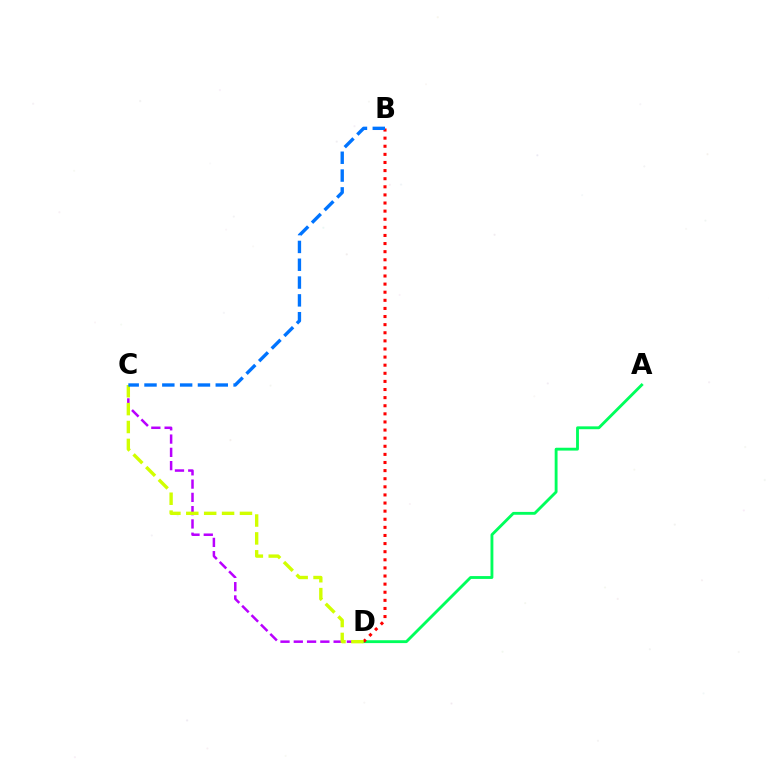{('C', 'D'): [{'color': '#b900ff', 'line_style': 'dashed', 'thickness': 1.8}, {'color': '#d1ff00', 'line_style': 'dashed', 'thickness': 2.43}], ('A', 'D'): [{'color': '#00ff5c', 'line_style': 'solid', 'thickness': 2.06}], ('B', 'D'): [{'color': '#ff0000', 'line_style': 'dotted', 'thickness': 2.2}], ('B', 'C'): [{'color': '#0074ff', 'line_style': 'dashed', 'thickness': 2.42}]}